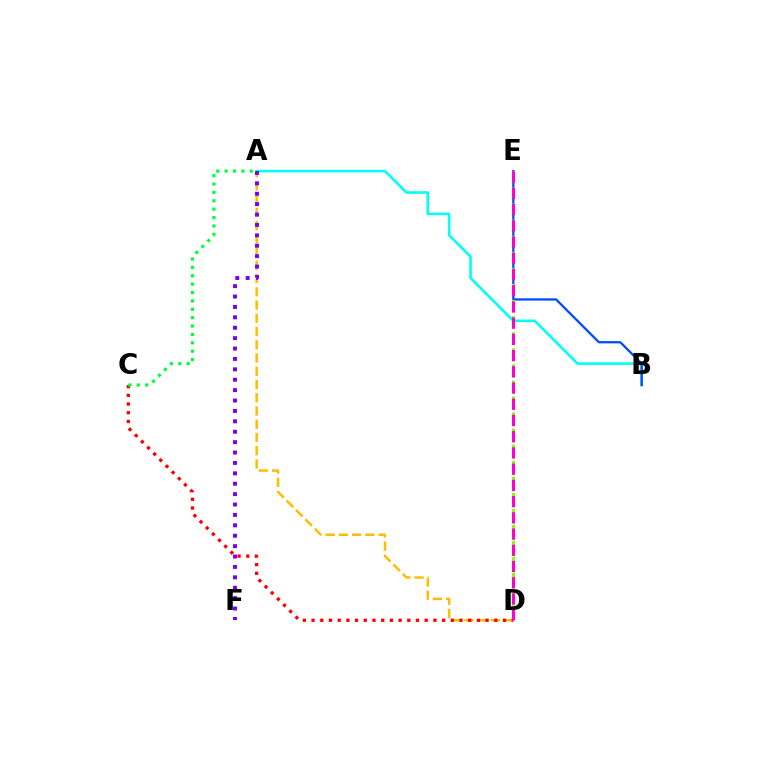{('A', 'B'): [{'color': '#00fff6', 'line_style': 'solid', 'thickness': 1.86}], ('A', 'D'): [{'color': '#ffbd00', 'line_style': 'dashed', 'thickness': 1.8}], ('B', 'E'): [{'color': '#004bff', 'line_style': 'solid', 'thickness': 1.63}], ('A', 'F'): [{'color': '#7200ff', 'line_style': 'dotted', 'thickness': 2.83}], ('D', 'E'): [{'color': '#84ff00', 'line_style': 'dashed', 'thickness': 2.18}, {'color': '#ff00cf', 'line_style': 'dashed', 'thickness': 2.2}], ('C', 'D'): [{'color': '#ff0000', 'line_style': 'dotted', 'thickness': 2.36}], ('A', 'C'): [{'color': '#00ff39', 'line_style': 'dotted', 'thickness': 2.28}]}